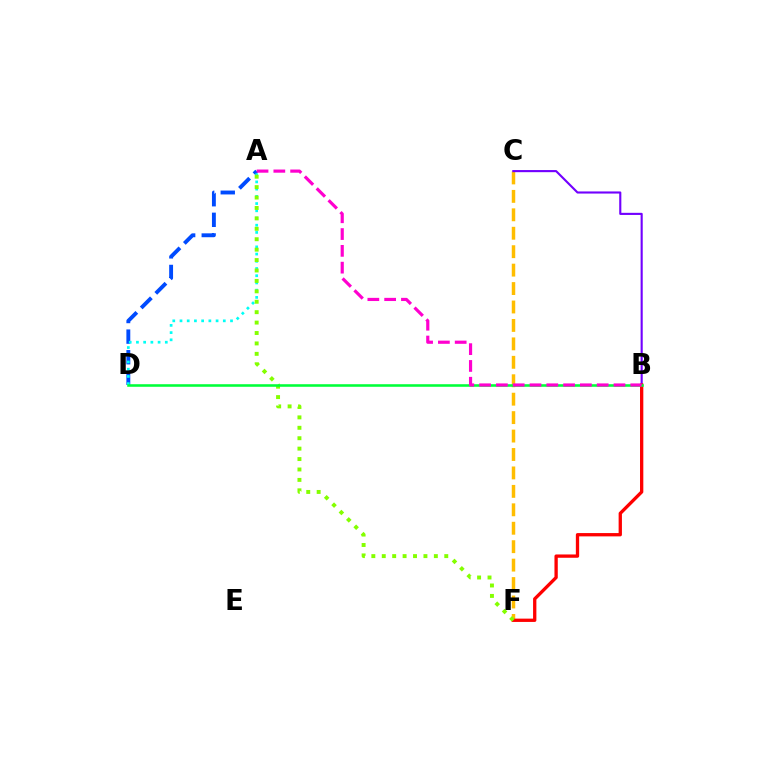{('C', 'F'): [{'color': '#ffbd00', 'line_style': 'dashed', 'thickness': 2.5}], ('B', 'C'): [{'color': '#7200ff', 'line_style': 'solid', 'thickness': 1.53}], ('A', 'D'): [{'color': '#004bff', 'line_style': 'dashed', 'thickness': 2.8}, {'color': '#00fff6', 'line_style': 'dotted', 'thickness': 1.96}], ('B', 'F'): [{'color': '#ff0000', 'line_style': 'solid', 'thickness': 2.38}], ('A', 'F'): [{'color': '#84ff00', 'line_style': 'dotted', 'thickness': 2.83}], ('B', 'D'): [{'color': '#00ff39', 'line_style': 'solid', 'thickness': 1.85}], ('A', 'B'): [{'color': '#ff00cf', 'line_style': 'dashed', 'thickness': 2.28}]}